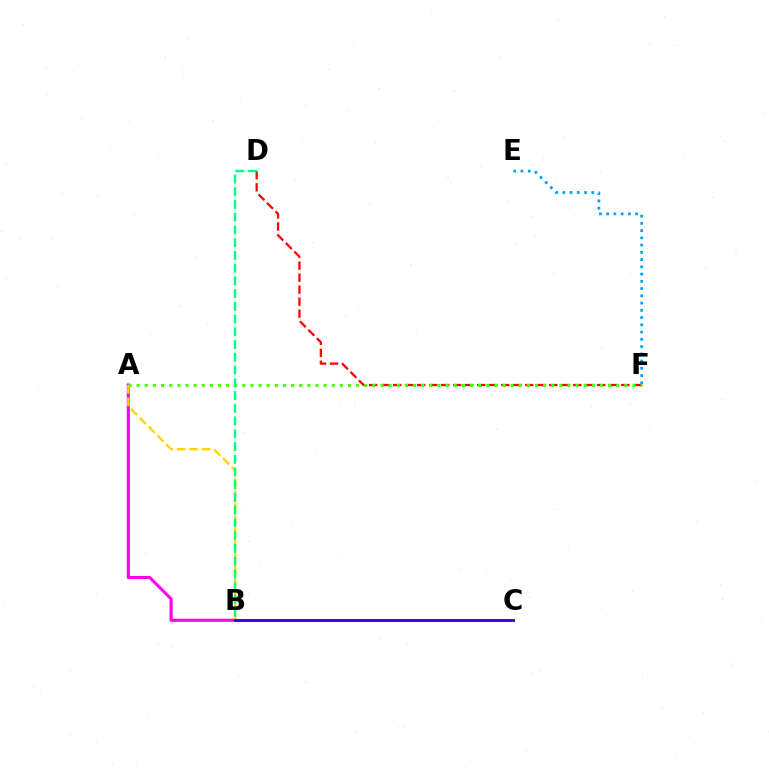{('A', 'B'): [{'color': '#ff00ed', 'line_style': 'solid', 'thickness': 2.24}, {'color': '#ffd500', 'line_style': 'dashed', 'thickness': 1.7}], ('D', 'F'): [{'color': '#ff0000', 'line_style': 'dashed', 'thickness': 1.63}], ('A', 'F'): [{'color': '#4fff00', 'line_style': 'dotted', 'thickness': 2.21}], ('B', 'C'): [{'color': '#3700ff', 'line_style': 'solid', 'thickness': 2.1}], ('B', 'D'): [{'color': '#00ff86', 'line_style': 'dashed', 'thickness': 1.73}], ('E', 'F'): [{'color': '#009eff', 'line_style': 'dotted', 'thickness': 1.97}]}